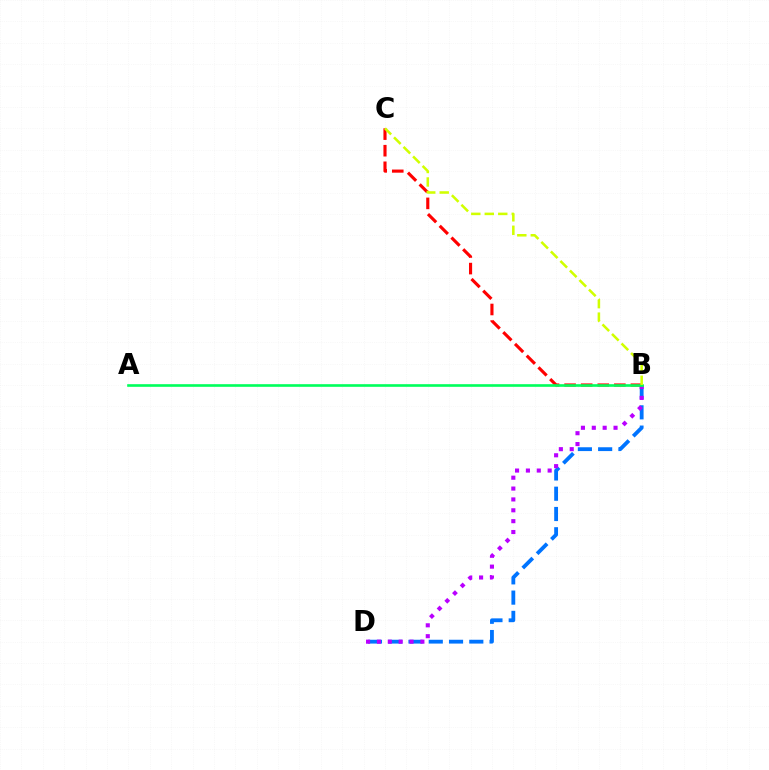{('B', 'D'): [{'color': '#0074ff', 'line_style': 'dashed', 'thickness': 2.75}, {'color': '#b900ff', 'line_style': 'dotted', 'thickness': 2.95}], ('B', 'C'): [{'color': '#ff0000', 'line_style': 'dashed', 'thickness': 2.25}, {'color': '#d1ff00', 'line_style': 'dashed', 'thickness': 1.83}], ('A', 'B'): [{'color': '#00ff5c', 'line_style': 'solid', 'thickness': 1.9}]}